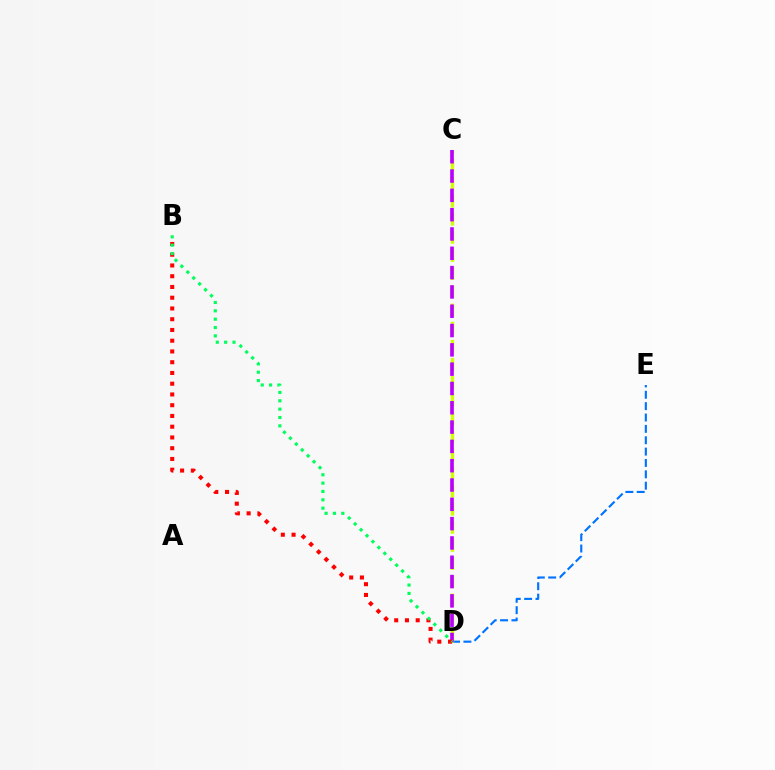{('D', 'E'): [{'color': '#0074ff', 'line_style': 'dashed', 'thickness': 1.54}], ('C', 'D'): [{'color': '#d1ff00', 'line_style': 'dashed', 'thickness': 2.46}, {'color': '#b900ff', 'line_style': 'dashed', 'thickness': 2.62}], ('B', 'D'): [{'color': '#ff0000', 'line_style': 'dotted', 'thickness': 2.92}, {'color': '#00ff5c', 'line_style': 'dotted', 'thickness': 2.27}]}